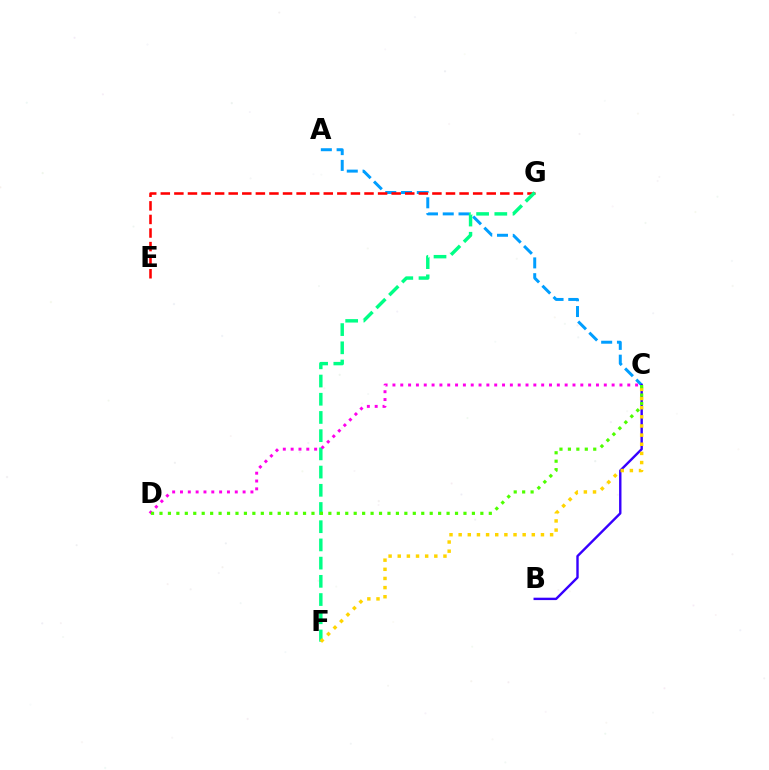{('A', 'C'): [{'color': '#009eff', 'line_style': 'dashed', 'thickness': 2.14}], ('B', 'C'): [{'color': '#3700ff', 'line_style': 'solid', 'thickness': 1.73}], ('E', 'G'): [{'color': '#ff0000', 'line_style': 'dashed', 'thickness': 1.84}], ('F', 'G'): [{'color': '#00ff86', 'line_style': 'dashed', 'thickness': 2.47}], ('C', 'F'): [{'color': '#ffd500', 'line_style': 'dotted', 'thickness': 2.48}], ('C', 'D'): [{'color': '#ff00ed', 'line_style': 'dotted', 'thickness': 2.13}, {'color': '#4fff00', 'line_style': 'dotted', 'thickness': 2.29}]}